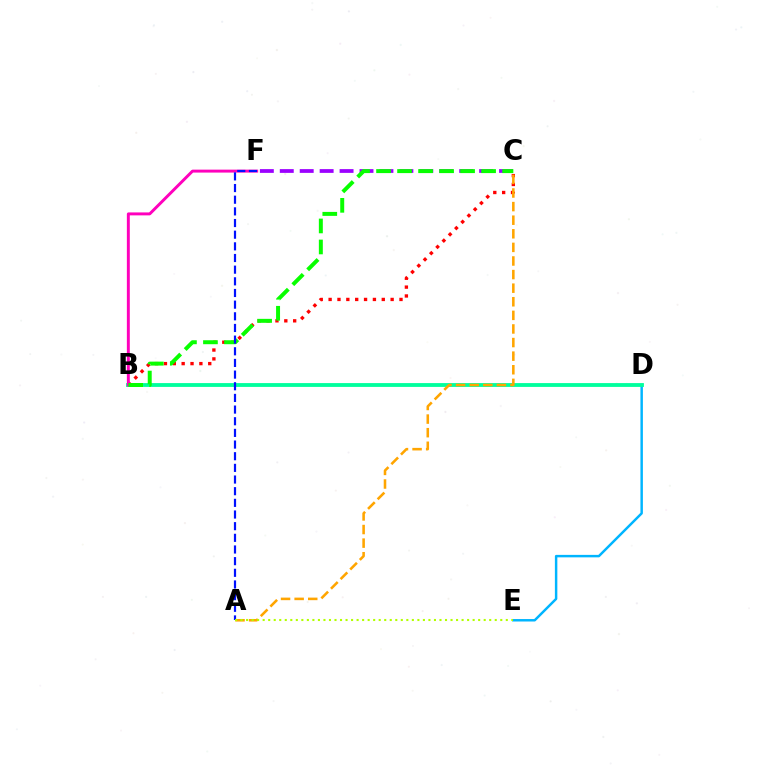{('C', 'F'): [{'color': '#9b00ff', 'line_style': 'dashed', 'thickness': 2.71}], ('D', 'E'): [{'color': '#00b5ff', 'line_style': 'solid', 'thickness': 1.77}], ('B', 'D'): [{'color': '#00ff9d', 'line_style': 'solid', 'thickness': 2.75}], ('B', 'C'): [{'color': '#ff0000', 'line_style': 'dotted', 'thickness': 2.41}, {'color': '#08ff00', 'line_style': 'dashed', 'thickness': 2.85}], ('B', 'F'): [{'color': '#ff00bd', 'line_style': 'solid', 'thickness': 2.12}], ('A', 'F'): [{'color': '#0010ff', 'line_style': 'dashed', 'thickness': 1.58}], ('A', 'C'): [{'color': '#ffa500', 'line_style': 'dashed', 'thickness': 1.85}], ('A', 'E'): [{'color': '#b3ff00', 'line_style': 'dotted', 'thickness': 1.5}]}